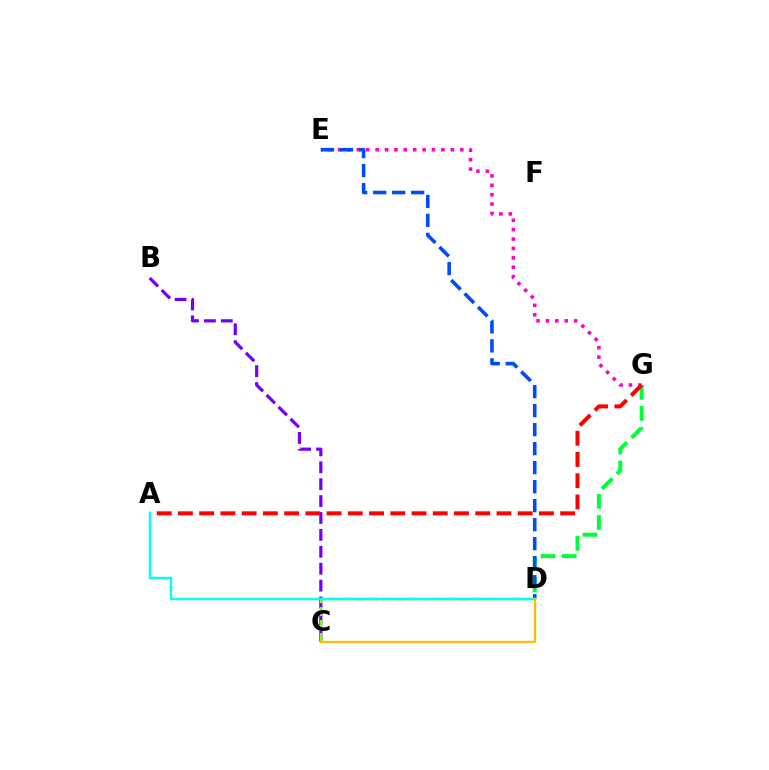{('D', 'G'): [{'color': '#00ff39', 'line_style': 'dashed', 'thickness': 2.87}], ('B', 'C'): [{'color': '#7200ff', 'line_style': 'dashed', 'thickness': 2.3}], ('E', 'G'): [{'color': '#ff00cf', 'line_style': 'dotted', 'thickness': 2.55}], ('C', 'D'): [{'color': '#84ff00', 'line_style': 'dashed', 'thickness': 1.76}, {'color': '#ffbd00', 'line_style': 'solid', 'thickness': 1.66}], ('D', 'E'): [{'color': '#004bff', 'line_style': 'dashed', 'thickness': 2.58}], ('A', 'G'): [{'color': '#ff0000', 'line_style': 'dashed', 'thickness': 2.88}], ('A', 'D'): [{'color': '#00fff6', 'line_style': 'solid', 'thickness': 1.73}]}